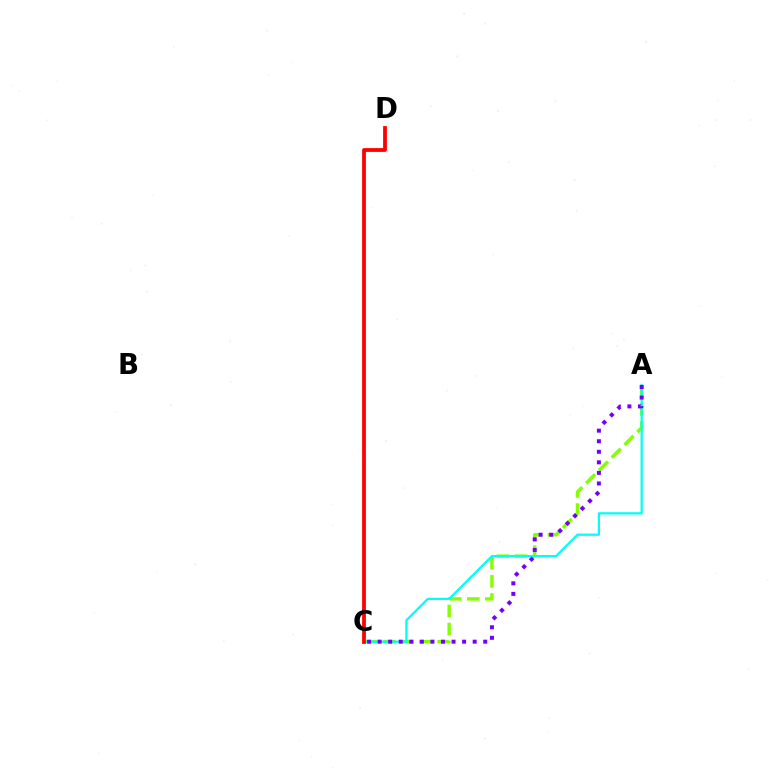{('A', 'C'): [{'color': '#84ff00', 'line_style': 'dashed', 'thickness': 2.46}, {'color': '#00fff6', 'line_style': 'solid', 'thickness': 1.62}, {'color': '#7200ff', 'line_style': 'dotted', 'thickness': 2.87}], ('C', 'D'): [{'color': '#ff0000', 'line_style': 'solid', 'thickness': 2.72}]}